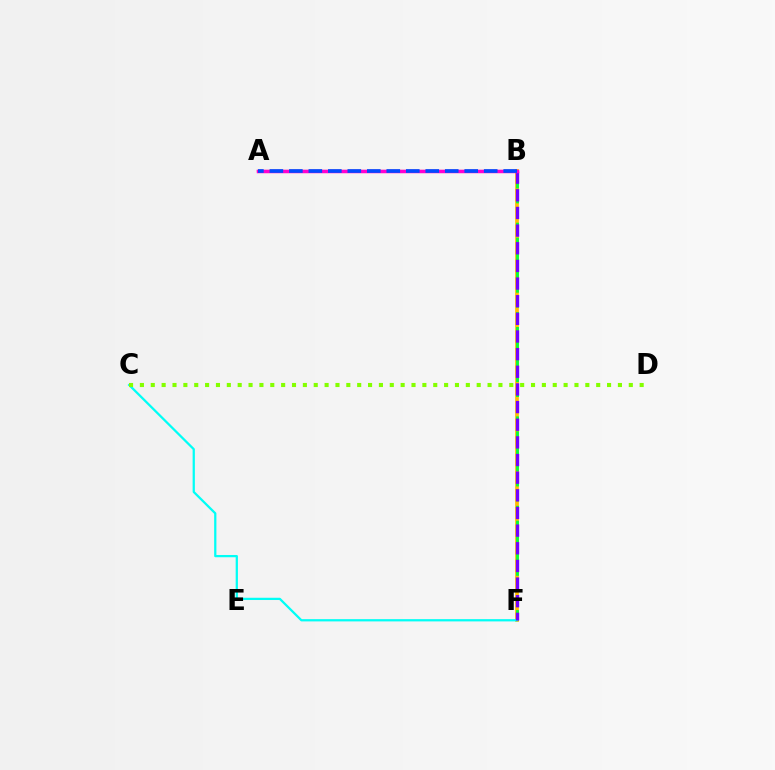{('B', 'F'): [{'color': '#ffbd00', 'line_style': 'solid', 'thickness': 2.68}, {'color': '#00ff39', 'line_style': 'dashed', 'thickness': 2.02}, {'color': '#7200ff', 'line_style': 'dashed', 'thickness': 2.4}], ('C', 'F'): [{'color': '#00fff6', 'line_style': 'solid', 'thickness': 1.62}], ('A', 'B'): [{'color': '#ff0000', 'line_style': 'solid', 'thickness': 1.54}, {'color': '#ff00cf', 'line_style': 'solid', 'thickness': 2.5}, {'color': '#004bff', 'line_style': 'dashed', 'thickness': 2.65}], ('C', 'D'): [{'color': '#84ff00', 'line_style': 'dotted', 'thickness': 2.95}]}